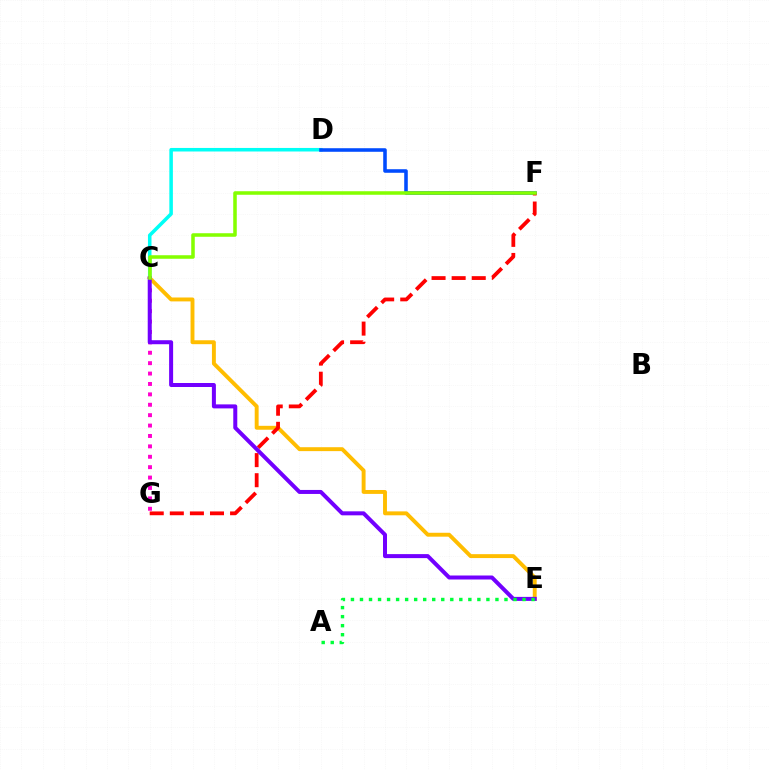{('C', 'G'): [{'color': '#ff00cf', 'line_style': 'dotted', 'thickness': 2.83}], ('C', 'D'): [{'color': '#00fff6', 'line_style': 'solid', 'thickness': 2.55}], ('C', 'E'): [{'color': '#ffbd00', 'line_style': 'solid', 'thickness': 2.81}, {'color': '#7200ff', 'line_style': 'solid', 'thickness': 2.88}], ('D', 'F'): [{'color': '#004bff', 'line_style': 'solid', 'thickness': 2.57}], ('F', 'G'): [{'color': '#ff0000', 'line_style': 'dashed', 'thickness': 2.73}], ('C', 'F'): [{'color': '#84ff00', 'line_style': 'solid', 'thickness': 2.55}], ('A', 'E'): [{'color': '#00ff39', 'line_style': 'dotted', 'thickness': 2.45}]}